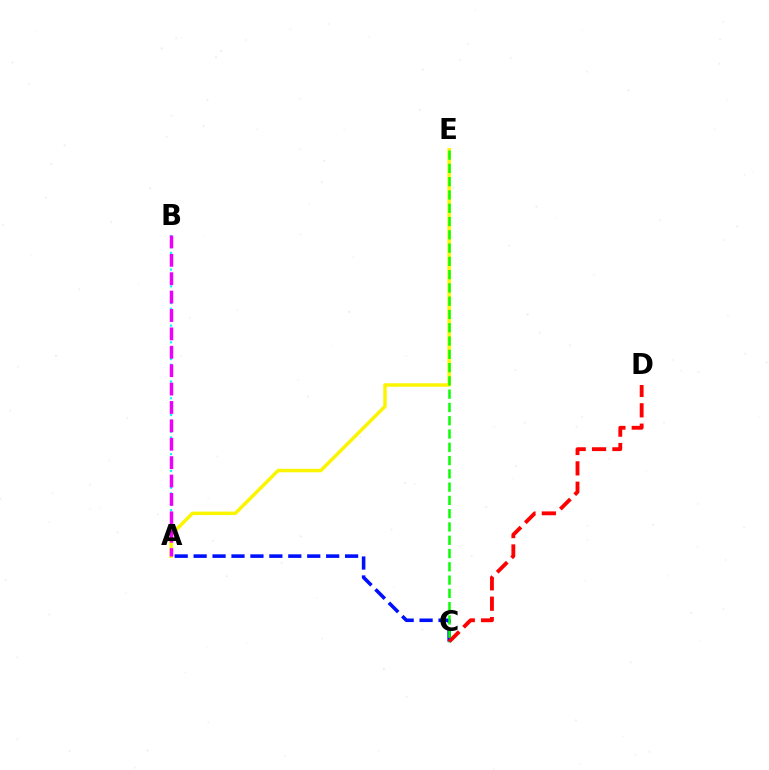{('A', 'B'): [{'color': '#00fff6', 'line_style': 'dotted', 'thickness': 1.52}, {'color': '#ee00ff', 'line_style': 'dashed', 'thickness': 2.5}], ('A', 'E'): [{'color': '#fcf500', 'line_style': 'solid', 'thickness': 2.5}], ('A', 'C'): [{'color': '#0010ff', 'line_style': 'dashed', 'thickness': 2.57}], ('C', 'D'): [{'color': '#ff0000', 'line_style': 'dashed', 'thickness': 2.77}], ('C', 'E'): [{'color': '#08ff00', 'line_style': 'dashed', 'thickness': 1.8}]}